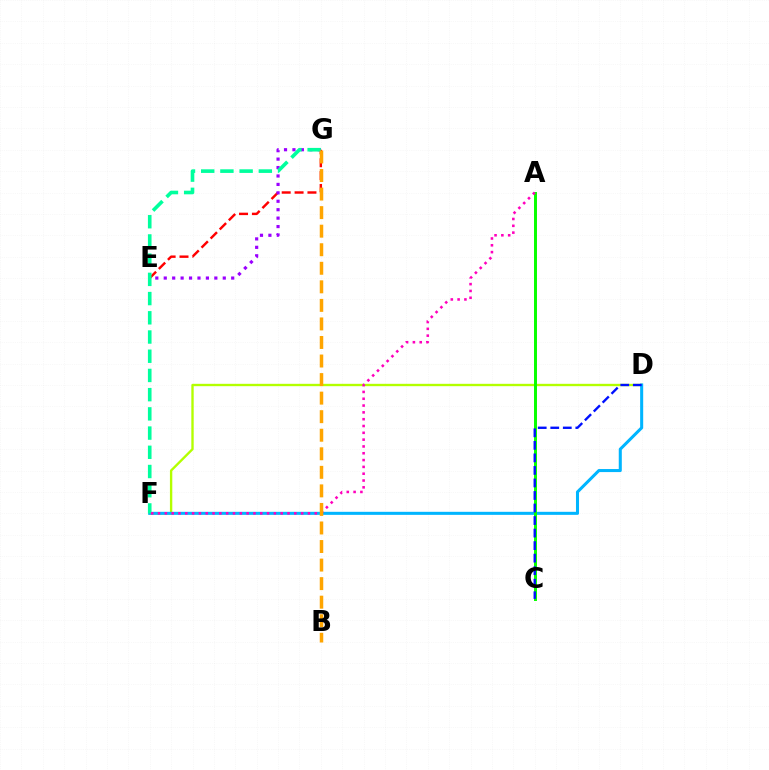{('E', 'G'): [{'color': '#ff0000', 'line_style': 'dashed', 'thickness': 1.75}, {'color': '#9b00ff', 'line_style': 'dotted', 'thickness': 2.29}], ('D', 'F'): [{'color': '#b3ff00', 'line_style': 'solid', 'thickness': 1.7}, {'color': '#00b5ff', 'line_style': 'solid', 'thickness': 2.19}], ('F', 'G'): [{'color': '#00ff9d', 'line_style': 'dashed', 'thickness': 2.61}], ('A', 'C'): [{'color': '#08ff00', 'line_style': 'solid', 'thickness': 2.14}], ('C', 'D'): [{'color': '#0010ff', 'line_style': 'dashed', 'thickness': 1.7}], ('A', 'F'): [{'color': '#ff00bd', 'line_style': 'dotted', 'thickness': 1.85}], ('B', 'G'): [{'color': '#ffa500', 'line_style': 'dashed', 'thickness': 2.52}]}